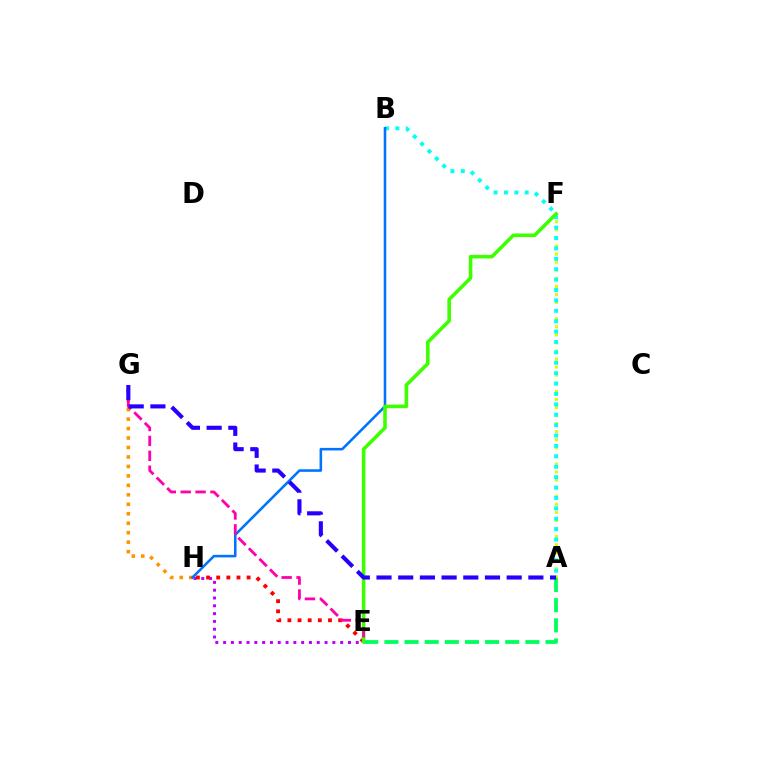{('A', 'F'): [{'color': '#d1ff00', 'line_style': 'dotted', 'thickness': 2.19}], ('E', 'H'): [{'color': '#b900ff', 'line_style': 'dotted', 'thickness': 2.12}, {'color': '#ff0000', 'line_style': 'dotted', 'thickness': 2.76}], ('G', 'H'): [{'color': '#ff9400', 'line_style': 'dotted', 'thickness': 2.57}], ('A', 'B'): [{'color': '#00fff6', 'line_style': 'dotted', 'thickness': 2.82}], ('B', 'H'): [{'color': '#0074ff', 'line_style': 'solid', 'thickness': 1.85}], ('E', 'F'): [{'color': '#3dff00', 'line_style': 'solid', 'thickness': 2.58}], ('E', 'G'): [{'color': '#ff00ac', 'line_style': 'dashed', 'thickness': 2.02}], ('A', 'E'): [{'color': '#00ff5c', 'line_style': 'dashed', 'thickness': 2.74}], ('A', 'G'): [{'color': '#2500ff', 'line_style': 'dashed', 'thickness': 2.95}]}